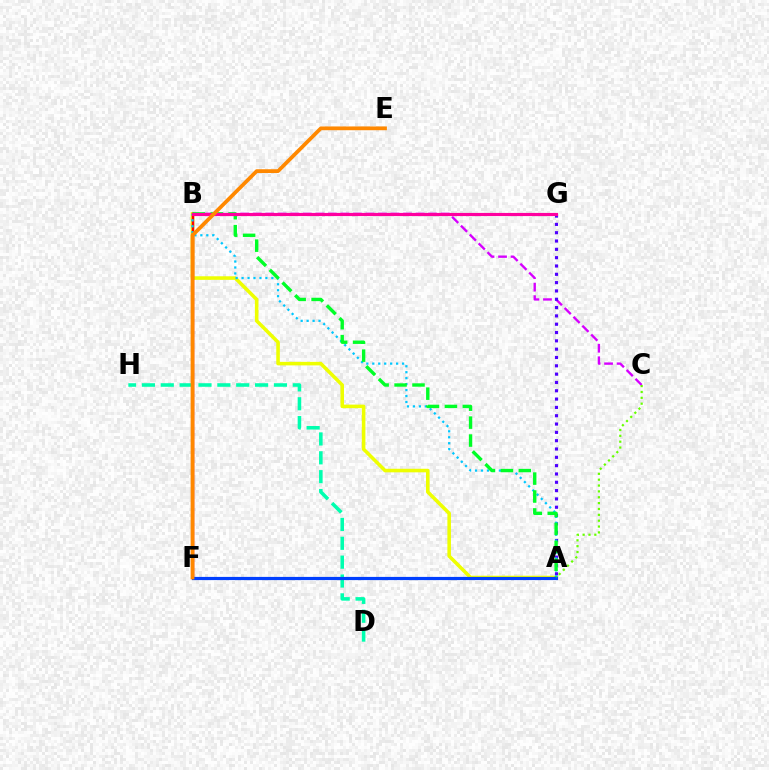{('A', 'B'): [{'color': '#eeff00', 'line_style': 'solid', 'thickness': 2.56}, {'color': '#00c7ff', 'line_style': 'dotted', 'thickness': 1.62}, {'color': '#00ff27', 'line_style': 'dashed', 'thickness': 2.44}], ('D', 'H'): [{'color': '#00ffaf', 'line_style': 'dashed', 'thickness': 2.56}], ('B', 'C'): [{'color': '#d600ff', 'line_style': 'dashed', 'thickness': 1.7}], ('B', 'F'): [{'color': '#ff0000', 'line_style': 'solid', 'thickness': 1.75}], ('A', 'G'): [{'color': '#4f00ff', 'line_style': 'dotted', 'thickness': 2.26}], ('B', 'G'): [{'color': '#ff00a0', 'line_style': 'solid', 'thickness': 2.27}], ('A', 'F'): [{'color': '#003fff', 'line_style': 'solid', 'thickness': 2.29}], ('E', 'F'): [{'color': '#ff8800', 'line_style': 'solid', 'thickness': 2.71}], ('A', 'C'): [{'color': '#66ff00', 'line_style': 'dotted', 'thickness': 1.59}]}